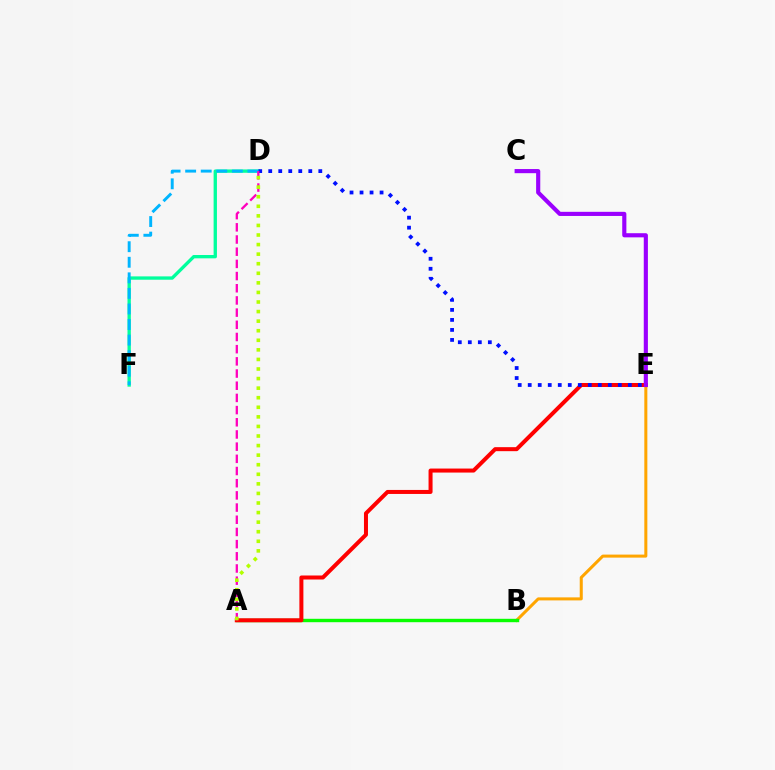{('B', 'E'): [{'color': '#ffa500', 'line_style': 'solid', 'thickness': 2.18}], ('A', 'B'): [{'color': '#08ff00', 'line_style': 'solid', 'thickness': 2.45}], ('D', 'F'): [{'color': '#00ff9d', 'line_style': 'solid', 'thickness': 2.4}, {'color': '#00b5ff', 'line_style': 'dashed', 'thickness': 2.11}], ('A', 'E'): [{'color': '#ff0000', 'line_style': 'solid', 'thickness': 2.88}], ('D', 'E'): [{'color': '#0010ff', 'line_style': 'dotted', 'thickness': 2.72}], ('C', 'E'): [{'color': '#9b00ff', 'line_style': 'solid', 'thickness': 2.98}], ('A', 'D'): [{'color': '#ff00bd', 'line_style': 'dashed', 'thickness': 1.66}, {'color': '#b3ff00', 'line_style': 'dotted', 'thickness': 2.6}]}